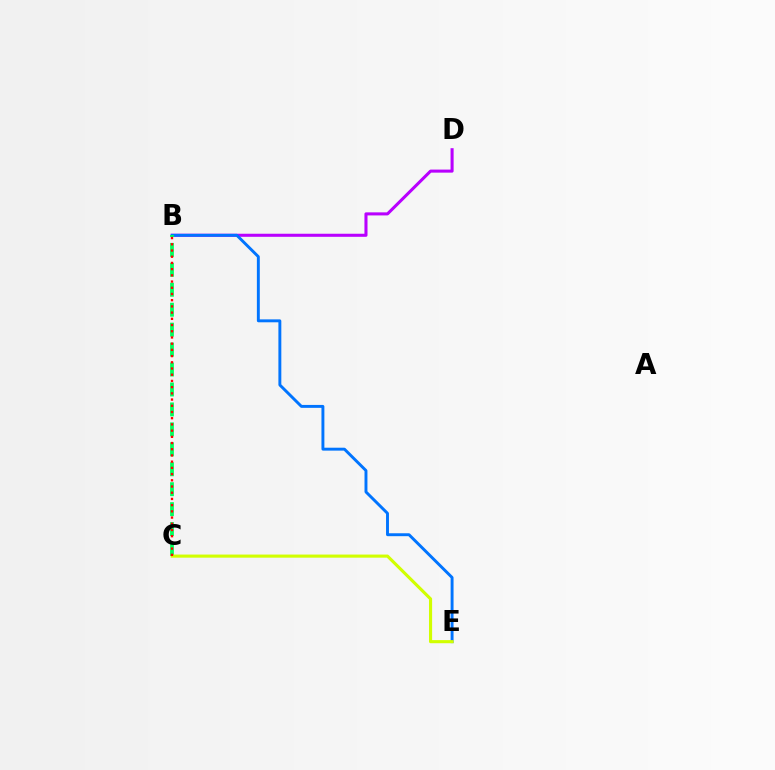{('B', 'D'): [{'color': '#b900ff', 'line_style': 'solid', 'thickness': 2.2}], ('B', 'E'): [{'color': '#0074ff', 'line_style': 'solid', 'thickness': 2.1}], ('B', 'C'): [{'color': '#00ff5c', 'line_style': 'dashed', 'thickness': 2.71}, {'color': '#ff0000', 'line_style': 'dotted', 'thickness': 1.69}], ('C', 'E'): [{'color': '#d1ff00', 'line_style': 'solid', 'thickness': 2.24}]}